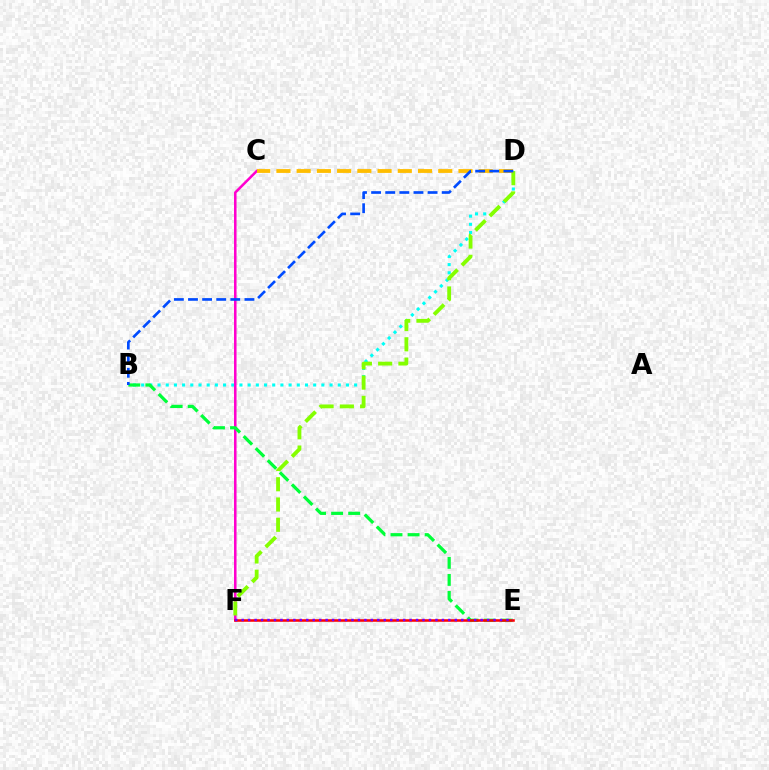{('B', 'D'): [{'color': '#00fff6', 'line_style': 'dotted', 'thickness': 2.23}, {'color': '#004bff', 'line_style': 'dashed', 'thickness': 1.92}], ('C', 'F'): [{'color': '#ff00cf', 'line_style': 'solid', 'thickness': 1.82}], ('B', 'E'): [{'color': '#00ff39', 'line_style': 'dashed', 'thickness': 2.32}], ('D', 'F'): [{'color': '#84ff00', 'line_style': 'dashed', 'thickness': 2.75}], ('C', 'D'): [{'color': '#ffbd00', 'line_style': 'dashed', 'thickness': 2.75}], ('E', 'F'): [{'color': '#ff0000', 'line_style': 'solid', 'thickness': 1.83}, {'color': '#7200ff', 'line_style': 'dotted', 'thickness': 1.75}]}